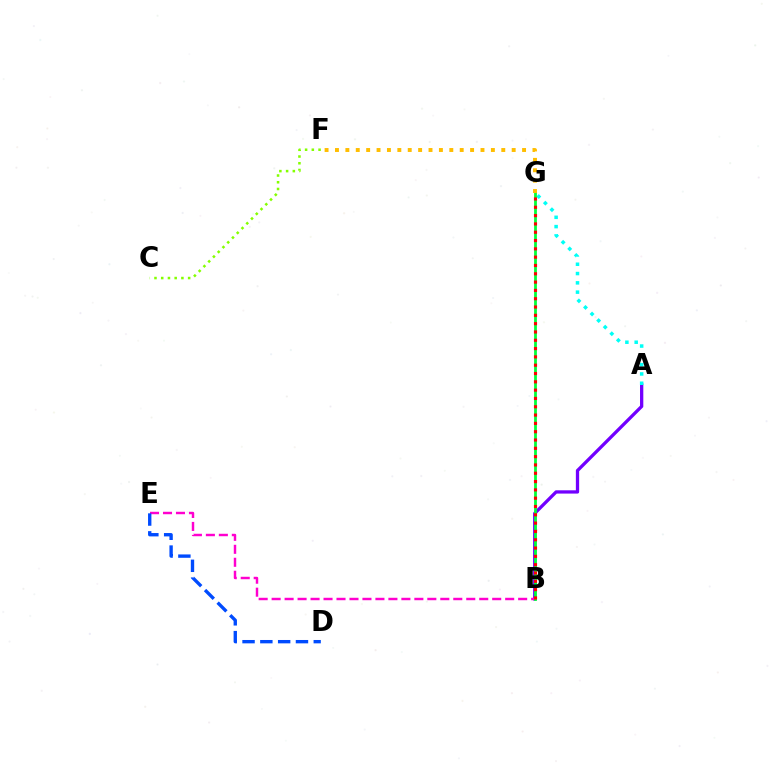{('A', 'B'): [{'color': '#7200ff', 'line_style': 'solid', 'thickness': 2.36}], ('B', 'E'): [{'color': '#ff00cf', 'line_style': 'dashed', 'thickness': 1.76}], ('A', 'G'): [{'color': '#00fff6', 'line_style': 'dotted', 'thickness': 2.53}], ('B', 'G'): [{'color': '#00ff39', 'line_style': 'solid', 'thickness': 2.0}, {'color': '#ff0000', 'line_style': 'dotted', 'thickness': 2.26}], ('F', 'G'): [{'color': '#ffbd00', 'line_style': 'dotted', 'thickness': 2.82}], ('D', 'E'): [{'color': '#004bff', 'line_style': 'dashed', 'thickness': 2.42}], ('C', 'F'): [{'color': '#84ff00', 'line_style': 'dotted', 'thickness': 1.83}]}